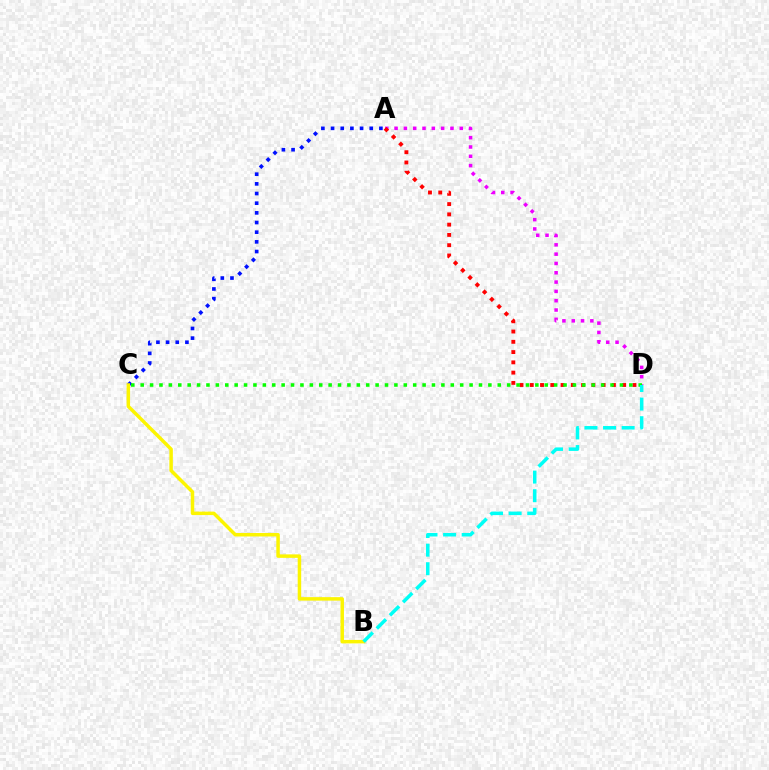{('A', 'C'): [{'color': '#0010ff', 'line_style': 'dotted', 'thickness': 2.63}], ('A', 'D'): [{'color': '#ee00ff', 'line_style': 'dotted', 'thickness': 2.53}, {'color': '#ff0000', 'line_style': 'dotted', 'thickness': 2.79}], ('B', 'C'): [{'color': '#fcf500', 'line_style': 'solid', 'thickness': 2.5}], ('C', 'D'): [{'color': '#08ff00', 'line_style': 'dotted', 'thickness': 2.55}], ('B', 'D'): [{'color': '#00fff6', 'line_style': 'dashed', 'thickness': 2.53}]}